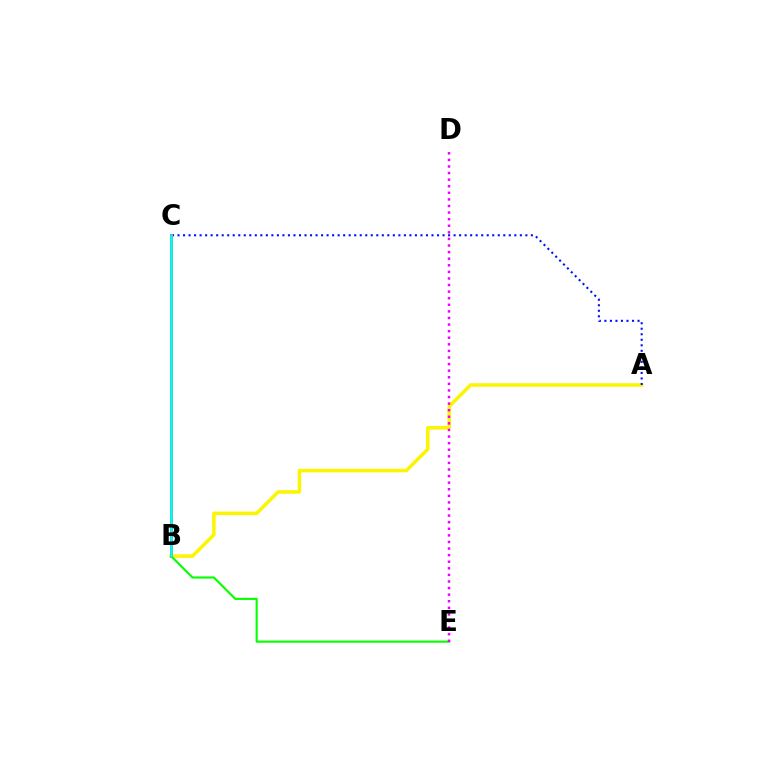{('A', 'B'): [{'color': '#fcf500', 'line_style': 'solid', 'thickness': 2.52}], ('B', 'E'): [{'color': '#08ff00', 'line_style': 'solid', 'thickness': 1.55}], ('A', 'C'): [{'color': '#0010ff', 'line_style': 'dotted', 'thickness': 1.5}], ('B', 'C'): [{'color': '#ff0000', 'line_style': 'solid', 'thickness': 2.02}, {'color': '#00fff6', 'line_style': 'solid', 'thickness': 1.93}], ('D', 'E'): [{'color': '#ee00ff', 'line_style': 'dotted', 'thickness': 1.79}]}